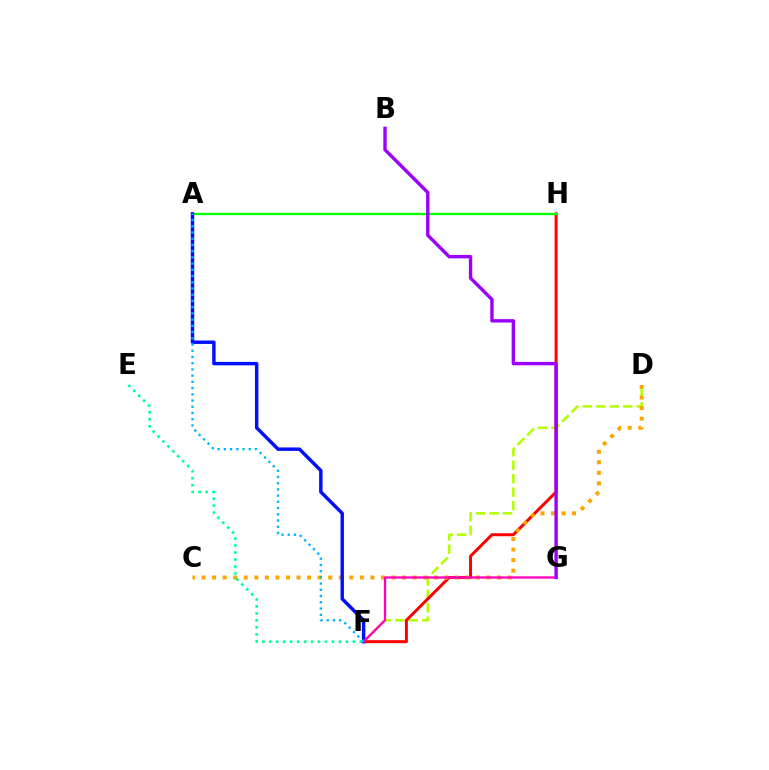{('D', 'F'): [{'color': '#b3ff00', 'line_style': 'dashed', 'thickness': 1.83}], ('F', 'H'): [{'color': '#ff0000', 'line_style': 'solid', 'thickness': 2.15}], ('A', 'H'): [{'color': '#08ff00', 'line_style': 'solid', 'thickness': 1.65}], ('C', 'D'): [{'color': '#ffa500', 'line_style': 'dotted', 'thickness': 2.87}], ('A', 'F'): [{'color': '#0010ff', 'line_style': 'solid', 'thickness': 2.48}, {'color': '#00b5ff', 'line_style': 'dotted', 'thickness': 1.69}], ('F', 'G'): [{'color': '#ff00bd', 'line_style': 'solid', 'thickness': 1.66}], ('B', 'G'): [{'color': '#9b00ff', 'line_style': 'solid', 'thickness': 2.44}], ('E', 'F'): [{'color': '#00ff9d', 'line_style': 'dotted', 'thickness': 1.89}]}